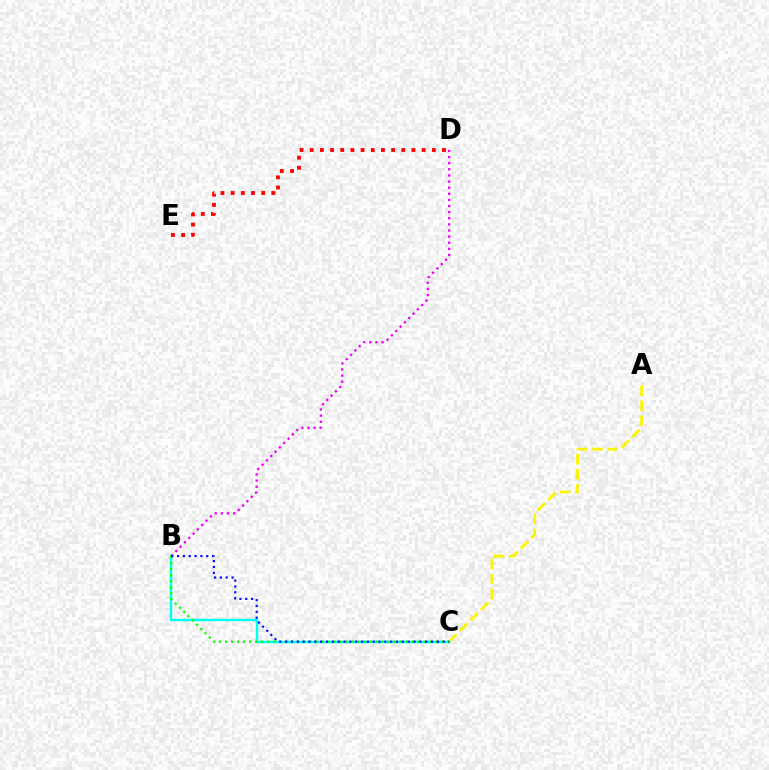{('D', 'E'): [{'color': '#ff0000', 'line_style': 'dotted', 'thickness': 2.76}], ('A', 'C'): [{'color': '#fcf500', 'line_style': 'dashed', 'thickness': 2.04}], ('B', 'D'): [{'color': '#ee00ff', 'line_style': 'dotted', 'thickness': 1.66}], ('B', 'C'): [{'color': '#00fff6', 'line_style': 'solid', 'thickness': 1.78}, {'color': '#08ff00', 'line_style': 'dotted', 'thickness': 1.64}, {'color': '#0010ff', 'line_style': 'dotted', 'thickness': 1.59}]}